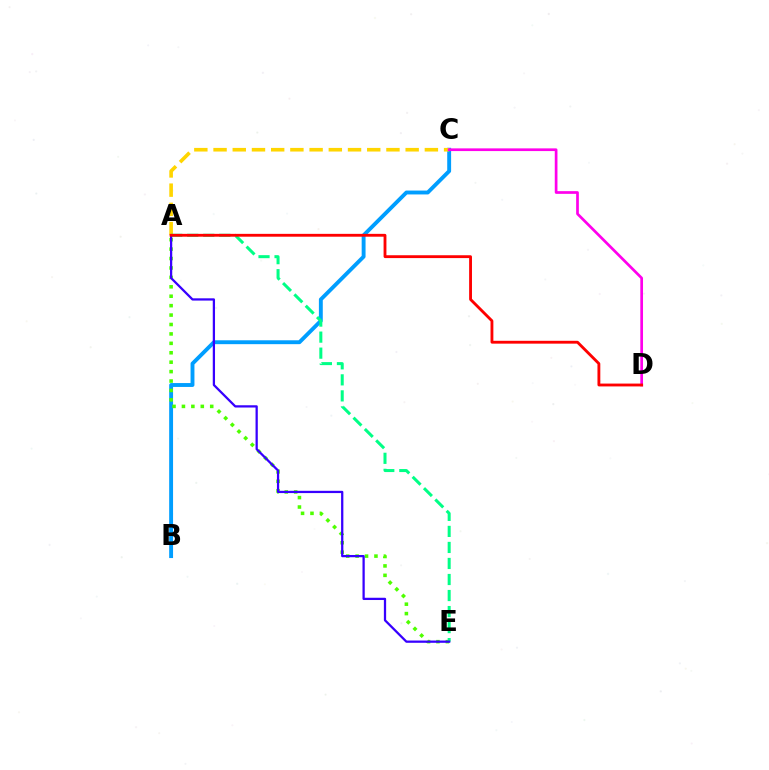{('B', 'C'): [{'color': '#009eff', 'line_style': 'solid', 'thickness': 2.8}], ('A', 'C'): [{'color': '#ffd500', 'line_style': 'dashed', 'thickness': 2.61}], ('A', 'E'): [{'color': '#4fff00', 'line_style': 'dotted', 'thickness': 2.56}, {'color': '#00ff86', 'line_style': 'dashed', 'thickness': 2.18}, {'color': '#3700ff', 'line_style': 'solid', 'thickness': 1.63}], ('C', 'D'): [{'color': '#ff00ed', 'line_style': 'solid', 'thickness': 1.94}], ('A', 'D'): [{'color': '#ff0000', 'line_style': 'solid', 'thickness': 2.05}]}